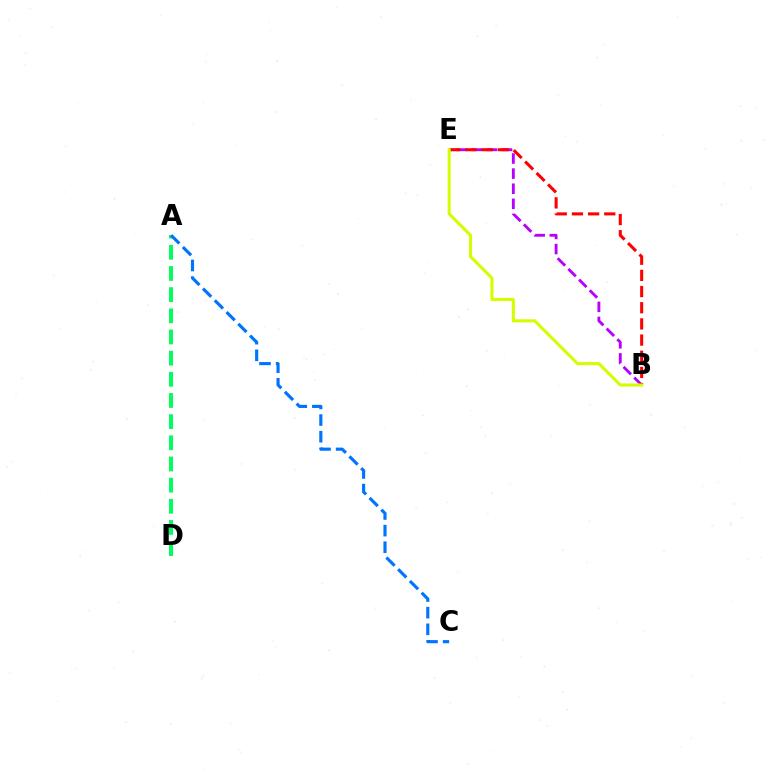{('B', 'E'): [{'color': '#b900ff', 'line_style': 'dashed', 'thickness': 2.05}, {'color': '#ff0000', 'line_style': 'dashed', 'thickness': 2.2}, {'color': '#d1ff00', 'line_style': 'solid', 'thickness': 2.2}], ('A', 'D'): [{'color': '#00ff5c', 'line_style': 'dashed', 'thickness': 2.88}], ('A', 'C'): [{'color': '#0074ff', 'line_style': 'dashed', 'thickness': 2.26}]}